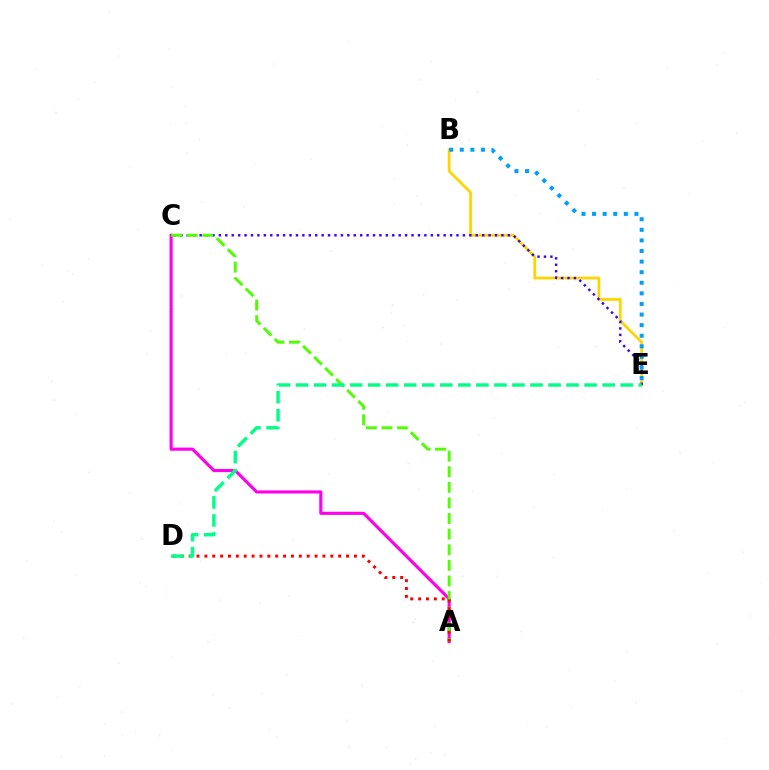{('B', 'E'): [{'color': '#ffd500', 'line_style': 'solid', 'thickness': 1.99}, {'color': '#009eff', 'line_style': 'dotted', 'thickness': 2.88}], ('C', 'E'): [{'color': '#3700ff', 'line_style': 'dotted', 'thickness': 1.74}], ('A', 'C'): [{'color': '#ff00ed', 'line_style': 'solid', 'thickness': 2.25}, {'color': '#4fff00', 'line_style': 'dashed', 'thickness': 2.12}], ('A', 'D'): [{'color': '#ff0000', 'line_style': 'dotted', 'thickness': 2.14}], ('D', 'E'): [{'color': '#00ff86', 'line_style': 'dashed', 'thickness': 2.45}]}